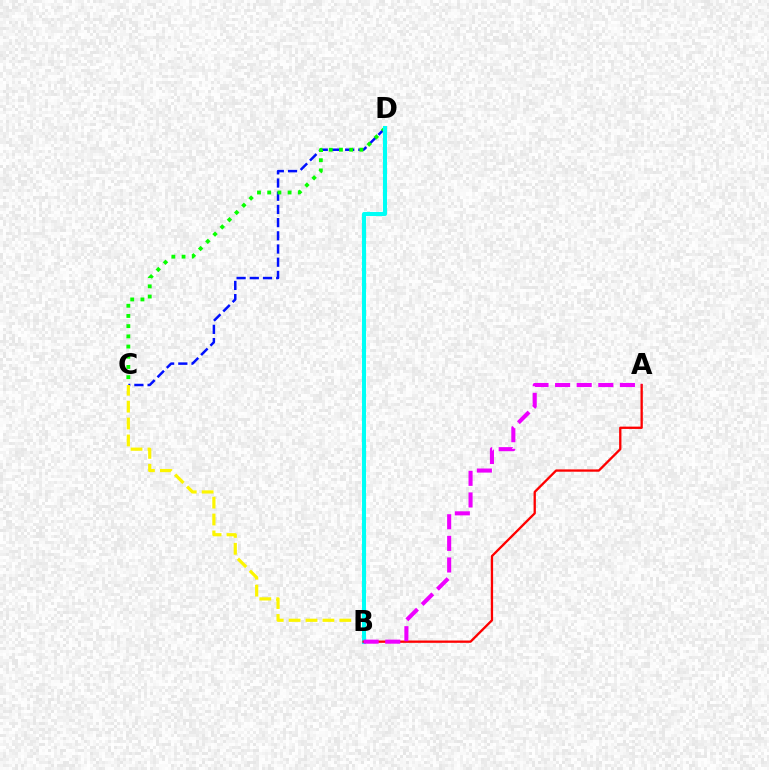{('C', 'D'): [{'color': '#0010ff', 'line_style': 'dashed', 'thickness': 1.79}, {'color': '#08ff00', 'line_style': 'dotted', 'thickness': 2.77}], ('B', 'C'): [{'color': '#fcf500', 'line_style': 'dashed', 'thickness': 2.3}], ('B', 'D'): [{'color': '#00fff6', 'line_style': 'solid', 'thickness': 2.93}], ('A', 'B'): [{'color': '#ff0000', 'line_style': 'solid', 'thickness': 1.66}, {'color': '#ee00ff', 'line_style': 'dashed', 'thickness': 2.94}]}